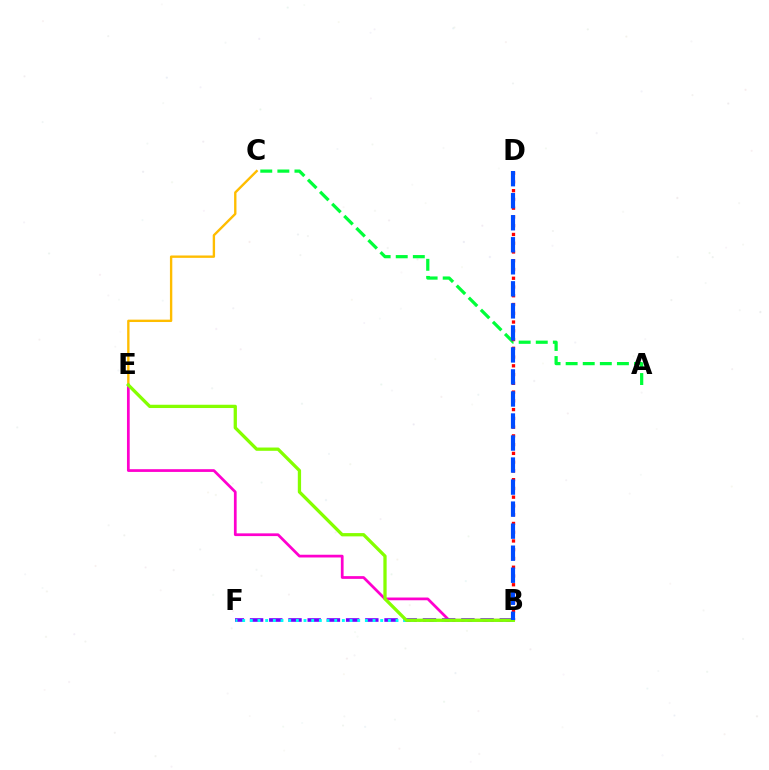{('A', 'C'): [{'color': '#00ff39', 'line_style': 'dashed', 'thickness': 2.32}], ('B', 'D'): [{'color': '#ff0000', 'line_style': 'dotted', 'thickness': 2.38}, {'color': '#004bff', 'line_style': 'dashed', 'thickness': 2.99}], ('B', 'E'): [{'color': '#ff00cf', 'line_style': 'solid', 'thickness': 1.97}, {'color': '#84ff00', 'line_style': 'solid', 'thickness': 2.36}], ('B', 'F'): [{'color': '#7200ff', 'line_style': 'dashed', 'thickness': 2.61}, {'color': '#00fff6', 'line_style': 'dotted', 'thickness': 2.08}], ('C', 'E'): [{'color': '#ffbd00', 'line_style': 'solid', 'thickness': 1.71}]}